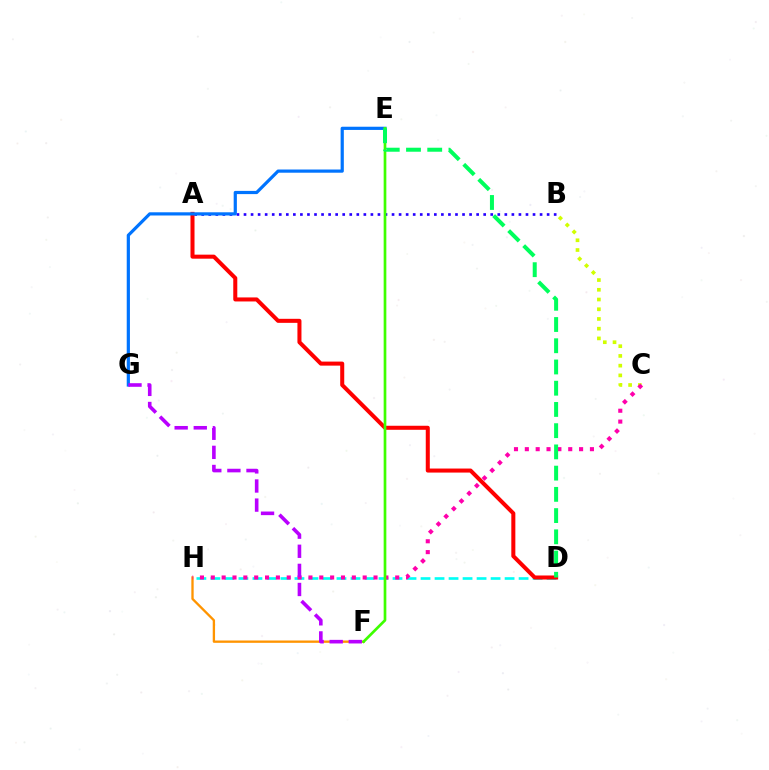{('D', 'H'): [{'color': '#00fff6', 'line_style': 'dashed', 'thickness': 1.9}], ('A', 'B'): [{'color': '#2500ff', 'line_style': 'dotted', 'thickness': 1.92}], ('B', 'C'): [{'color': '#d1ff00', 'line_style': 'dotted', 'thickness': 2.64}], ('A', 'D'): [{'color': '#ff0000', 'line_style': 'solid', 'thickness': 2.9}], ('F', 'H'): [{'color': '#ff9400', 'line_style': 'solid', 'thickness': 1.67}], ('E', 'G'): [{'color': '#0074ff', 'line_style': 'solid', 'thickness': 2.31}], ('C', 'H'): [{'color': '#ff00ac', 'line_style': 'dotted', 'thickness': 2.95}], ('F', 'G'): [{'color': '#b900ff', 'line_style': 'dashed', 'thickness': 2.6}], ('E', 'F'): [{'color': '#3dff00', 'line_style': 'solid', 'thickness': 1.93}], ('D', 'E'): [{'color': '#00ff5c', 'line_style': 'dashed', 'thickness': 2.88}]}